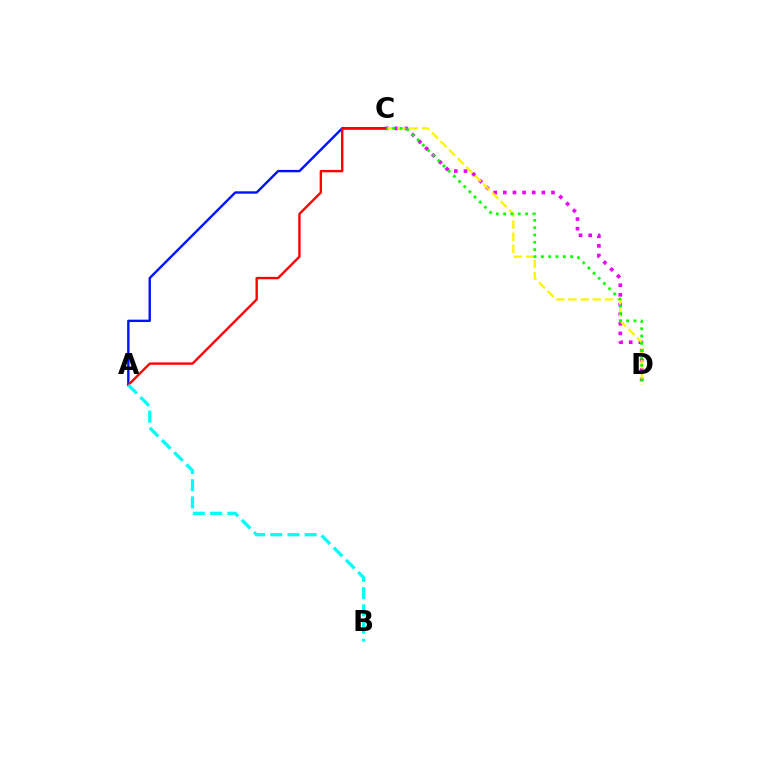{('C', 'D'): [{'color': '#ee00ff', 'line_style': 'dotted', 'thickness': 2.62}, {'color': '#fcf500', 'line_style': 'dashed', 'thickness': 1.65}, {'color': '#08ff00', 'line_style': 'dotted', 'thickness': 1.99}], ('A', 'C'): [{'color': '#0010ff', 'line_style': 'solid', 'thickness': 1.72}, {'color': '#ff0000', 'line_style': 'solid', 'thickness': 1.71}], ('A', 'B'): [{'color': '#00fff6', 'line_style': 'dashed', 'thickness': 2.34}]}